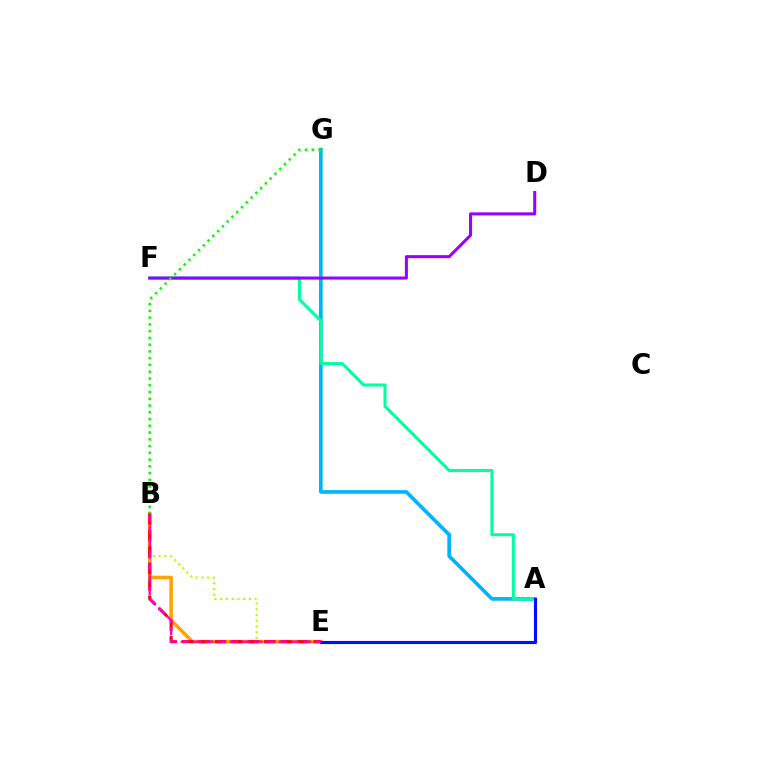{('B', 'E'): [{'color': '#b3ff00', 'line_style': 'dotted', 'thickness': 1.56}, {'color': '#ffa500', 'line_style': 'solid', 'thickness': 2.59}, {'color': '#ff0000', 'line_style': 'dashed', 'thickness': 2.23}, {'color': '#ff00bd', 'line_style': 'dashed', 'thickness': 1.66}], ('A', 'G'): [{'color': '#00b5ff', 'line_style': 'solid', 'thickness': 2.64}], ('A', 'F'): [{'color': '#00ff9d', 'line_style': 'solid', 'thickness': 2.2}], ('D', 'F'): [{'color': '#9b00ff', 'line_style': 'solid', 'thickness': 2.2}], ('A', 'E'): [{'color': '#0010ff', 'line_style': 'solid', 'thickness': 2.25}], ('B', 'G'): [{'color': '#08ff00', 'line_style': 'dotted', 'thickness': 1.84}]}